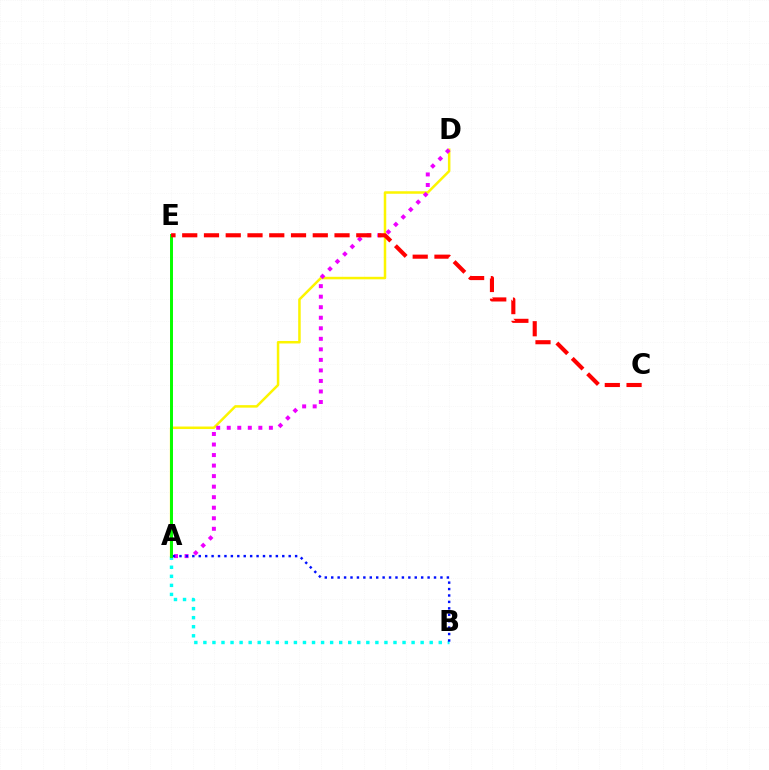{('A', 'D'): [{'color': '#fcf500', 'line_style': 'solid', 'thickness': 1.8}, {'color': '#ee00ff', 'line_style': 'dotted', 'thickness': 2.86}], ('A', 'B'): [{'color': '#00fff6', 'line_style': 'dotted', 'thickness': 2.46}, {'color': '#0010ff', 'line_style': 'dotted', 'thickness': 1.75}], ('A', 'E'): [{'color': '#08ff00', 'line_style': 'solid', 'thickness': 2.14}], ('C', 'E'): [{'color': '#ff0000', 'line_style': 'dashed', 'thickness': 2.96}]}